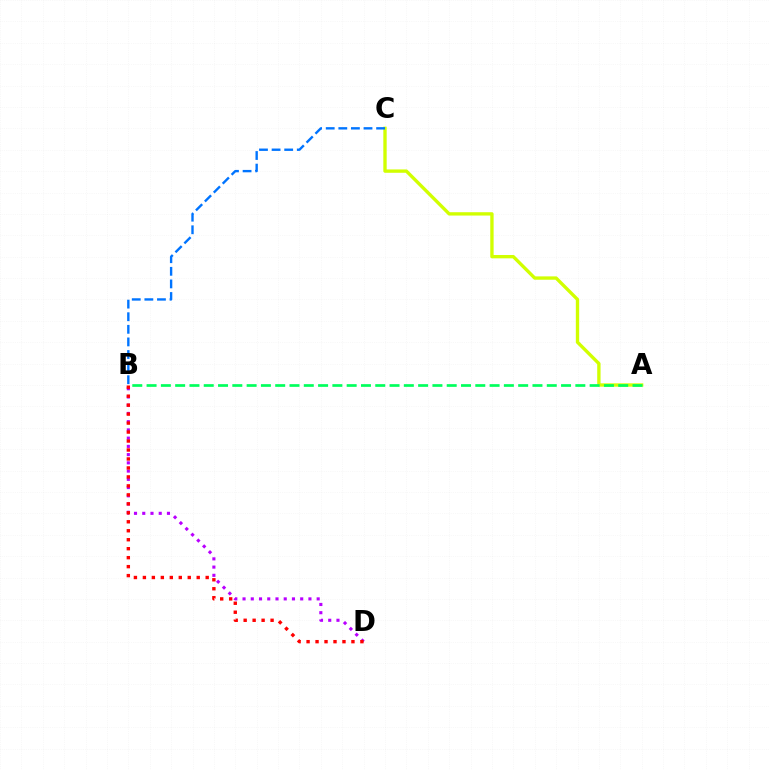{('A', 'C'): [{'color': '#d1ff00', 'line_style': 'solid', 'thickness': 2.41}], ('B', 'C'): [{'color': '#0074ff', 'line_style': 'dashed', 'thickness': 1.71}], ('B', 'D'): [{'color': '#b900ff', 'line_style': 'dotted', 'thickness': 2.24}, {'color': '#ff0000', 'line_style': 'dotted', 'thickness': 2.44}], ('A', 'B'): [{'color': '#00ff5c', 'line_style': 'dashed', 'thickness': 1.94}]}